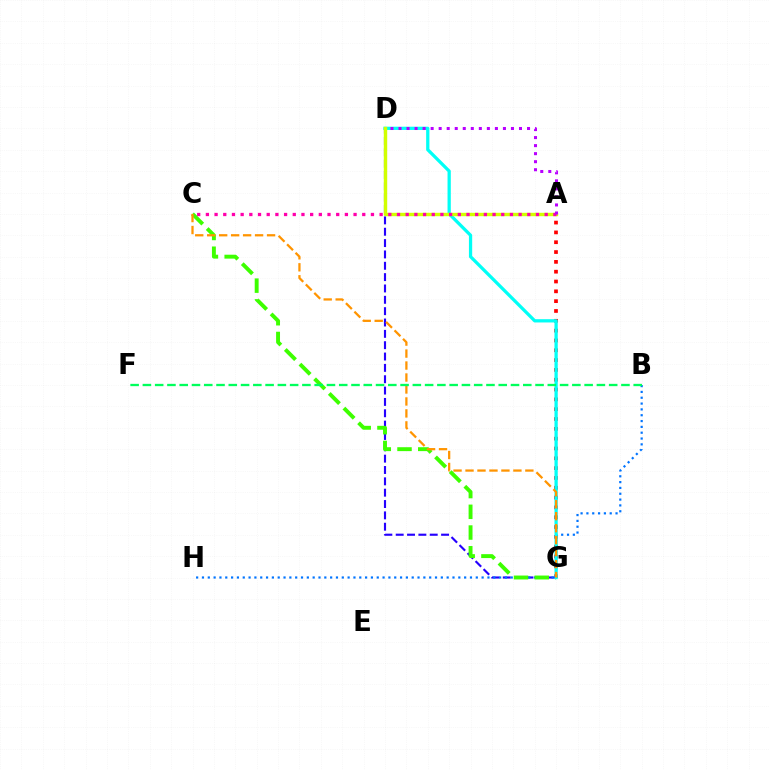{('A', 'G'): [{'color': '#ff0000', 'line_style': 'dotted', 'thickness': 2.67}], ('D', 'G'): [{'color': '#2500ff', 'line_style': 'dashed', 'thickness': 1.54}, {'color': '#00fff6', 'line_style': 'solid', 'thickness': 2.35}], ('B', 'H'): [{'color': '#0074ff', 'line_style': 'dotted', 'thickness': 1.58}], ('C', 'G'): [{'color': '#3dff00', 'line_style': 'dashed', 'thickness': 2.82}, {'color': '#ff9400', 'line_style': 'dashed', 'thickness': 1.63}], ('A', 'D'): [{'color': '#d1ff00', 'line_style': 'solid', 'thickness': 2.46}, {'color': '#b900ff', 'line_style': 'dotted', 'thickness': 2.18}], ('A', 'C'): [{'color': '#ff00ac', 'line_style': 'dotted', 'thickness': 2.36}], ('B', 'F'): [{'color': '#00ff5c', 'line_style': 'dashed', 'thickness': 1.67}]}